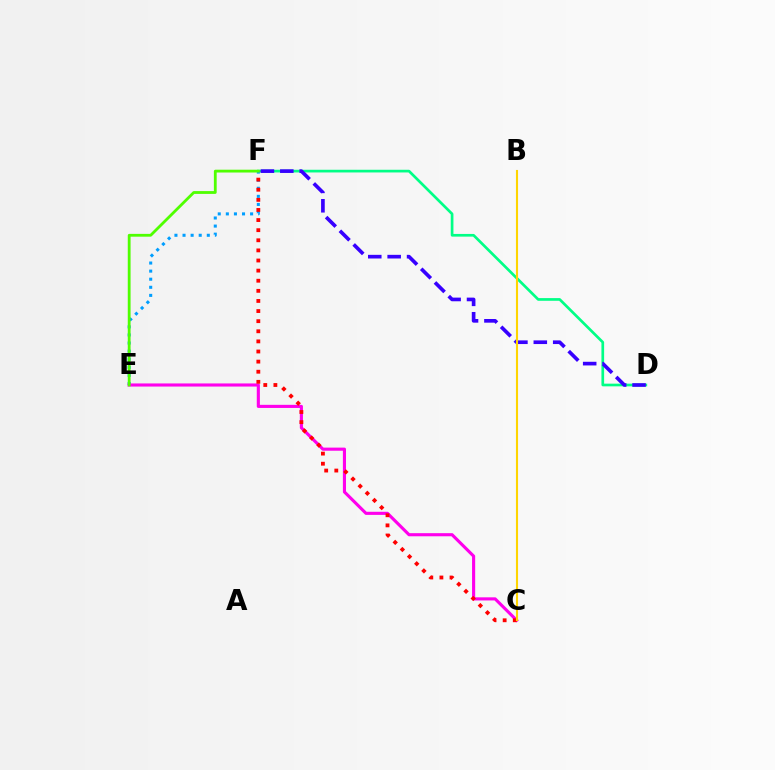{('D', 'F'): [{'color': '#00ff86', 'line_style': 'solid', 'thickness': 1.94}, {'color': '#3700ff', 'line_style': 'dashed', 'thickness': 2.64}], ('E', 'F'): [{'color': '#009eff', 'line_style': 'dotted', 'thickness': 2.2}, {'color': '#4fff00', 'line_style': 'solid', 'thickness': 2.02}], ('C', 'E'): [{'color': '#ff00ed', 'line_style': 'solid', 'thickness': 2.24}], ('C', 'F'): [{'color': '#ff0000', 'line_style': 'dotted', 'thickness': 2.75}], ('B', 'C'): [{'color': '#ffd500', 'line_style': 'solid', 'thickness': 1.52}]}